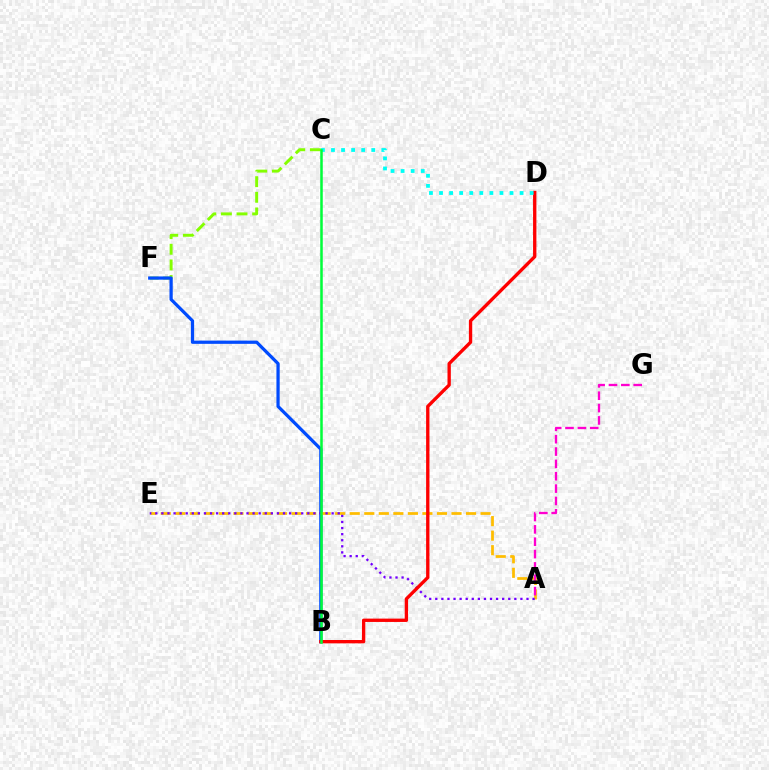{('C', 'F'): [{'color': '#84ff00', 'line_style': 'dashed', 'thickness': 2.12}], ('B', 'F'): [{'color': '#004bff', 'line_style': 'solid', 'thickness': 2.34}], ('A', 'E'): [{'color': '#ffbd00', 'line_style': 'dashed', 'thickness': 1.97}, {'color': '#7200ff', 'line_style': 'dotted', 'thickness': 1.65}], ('A', 'G'): [{'color': '#ff00cf', 'line_style': 'dashed', 'thickness': 1.68}], ('B', 'D'): [{'color': '#ff0000', 'line_style': 'solid', 'thickness': 2.4}], ('C', 'D'): [{'color': '#00fff6', 'line_style': 'dotted', 'thickness': 2.74}], ('B', 'C'): [{'color': '#00ff39', 'line_style': 'solid', 'thickness': 1.81}]}